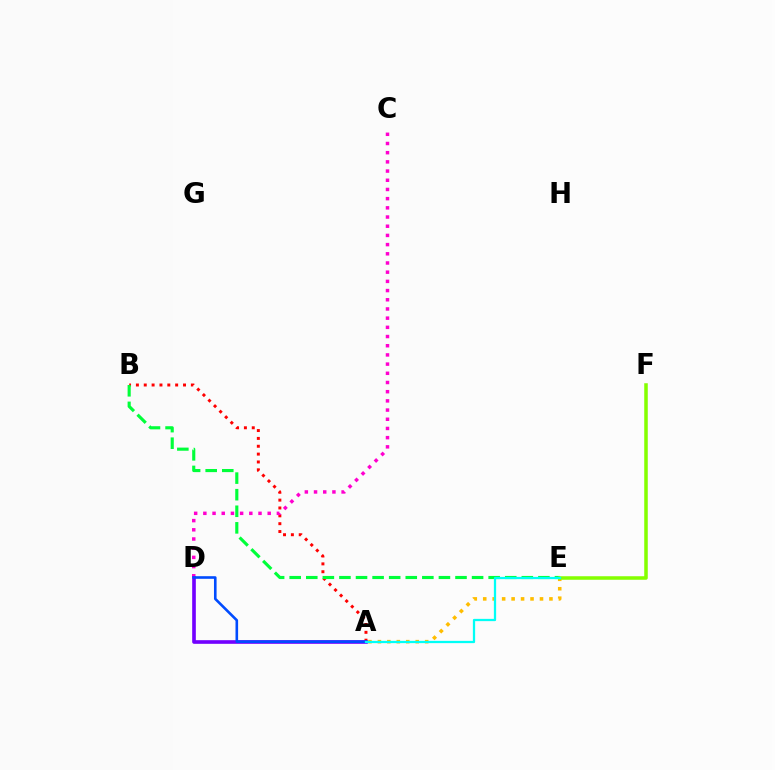{('A', 'B'): [{'color': '#ff0000', 'line_style': 'dotted', 'thickness': 2.13}], ('C', 'D'): [{'color': '#ff00cf', 'line_style': 'dotted', 'thickness': 2.5}], ('B', 'E'): [{'color': '#00ff39', 'line_style': 'dashed', 'thickness': 2.25}], ('A', 'D'): [{'color': '#7200ff', 'line_style': 'solid', 'thickness': 2.62}, {'color': '#004bff', 'line_style': 'solid', 'thickness': 1.88}], ('A', 'E'): [{'color': '#ffbd00', 'line_style': 'dotted', 'thickness': 2.57}, {'color': '#00fff6', 'line_style': 'solid', 'thickness': 1.63}], ('E', 'F'): [{'color': '#84ff00', 'line_style': 'solid', 'thickness': 2.54}]}